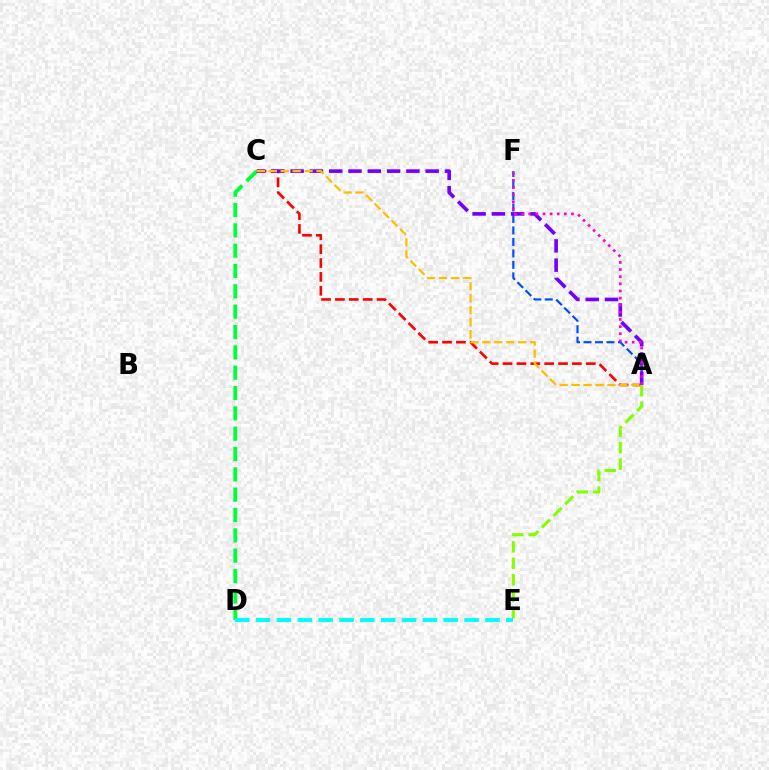{('A', 'C'): [{'color': '#ff0000', 'line_style': 'dashed', 'thickness': 1.88}, {'color': '#7200ff', 'line_style': 'dashed', 'thickness': 2.62}, {'color': '#ffbd00', 'line_style': 'dashed', 'thickness': 1.62}], ('A', 'F'): [{'color': '#004bff', 'line_style': 'dashed', 'thickness': 1.56}, {'color': '#ff00cf', 'line_style': 'dotted', 'thickness': 1.94}], ('C', 'D'): [{'color': '#00ff39', 'line_style': 'dashed', 'thickness': 2.76}], ('D', 'E'): [{'color': '#00fff6', 'line_style': 'dashed', 'thickness': 2.83}], ('A', 'E'): [{'color': '#84ff00', 'line_style': 'dashed', 'thickness': 2.24}]}